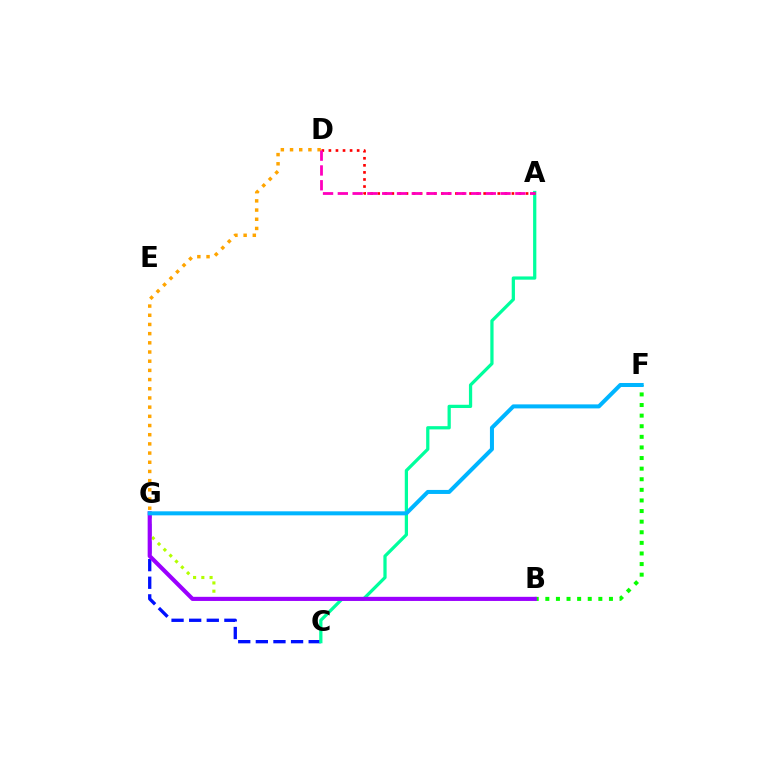{('D', 'G'): [{'color': '#ffa500', 'line_style': 'dotted', 'thickness': 2.5}], ('C', 'G'): [{'color': '#0010ff', 'line_style': 'dashed', 'thickness': 2.39}], ('A', 'C'): [{'color': '#00ff9d', 'line_style': 'solid', 'thickness': 2.34}], ('B', 'F'): [{'color': '#08ff00', 'line_style': 'dotted', 'thickness': 2.88}], ('A', 'D'): [{'color': '#ff0000', 'line_style': 'dotted', 'thickness': 1.92}, {'color': '#ff00bd', 'line_style': 'dashed', 'thickness': 2.01}], ('B', 'G'): [{'color': '#b3ff00', 'line_style': 'dotted', 'thickness': 2.24}, {'color': '#9b00ff', 'line_style': 'solid', 'thickness': 2.97}], ('F', 'G'): [{'color': '#00b5ff', 'line_style': 'solid', 'thickness': 2.9}]}